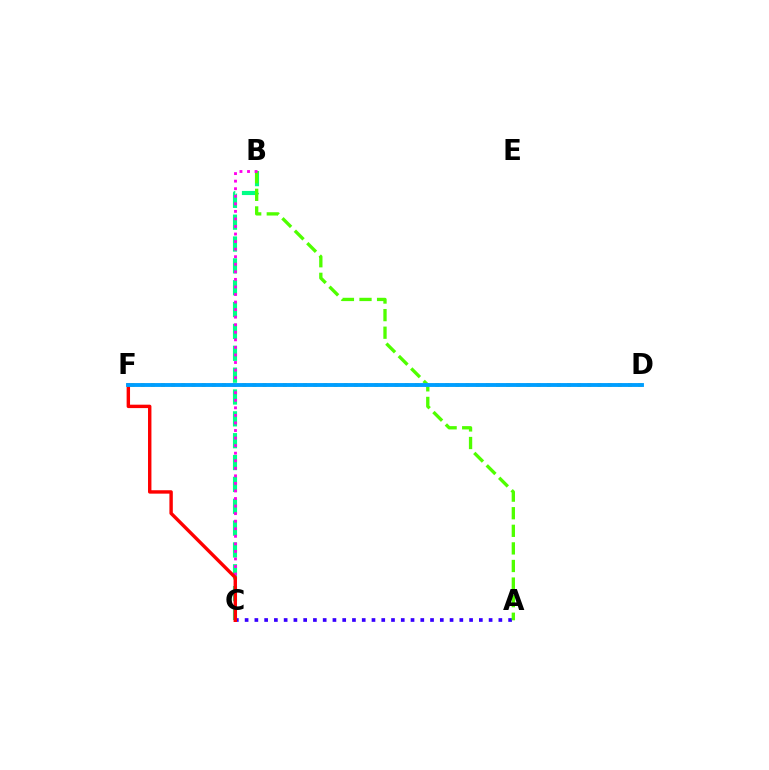{('D', 'F'): [{'color': '#ffd500', 'line_style': 'dotted', 'thickness': 2.76}, {'color': '#009eff', 'line_style': 'solid', 'thickness': 2.79}], ('B', 'C'): [{'color': '#00ff86', 'line_style': 'dashed', 'thickness': 2.97}, {'color': '#ff00ed', 'line_style': 'dotted', 'thickness': 2.05}], ('A', 'C'): [{'color': '#3700ff', 'line_style': 'dotted', 'thickness': 2.65}], ('A', 'B'): [{'color': '#4fff00', 'line_style': 'dashed', 'thickness': 2.39}], ('C', 'F'): [{'color': '#ff0000', 'line_style': 'solid', 'thickness': 2.46}]}